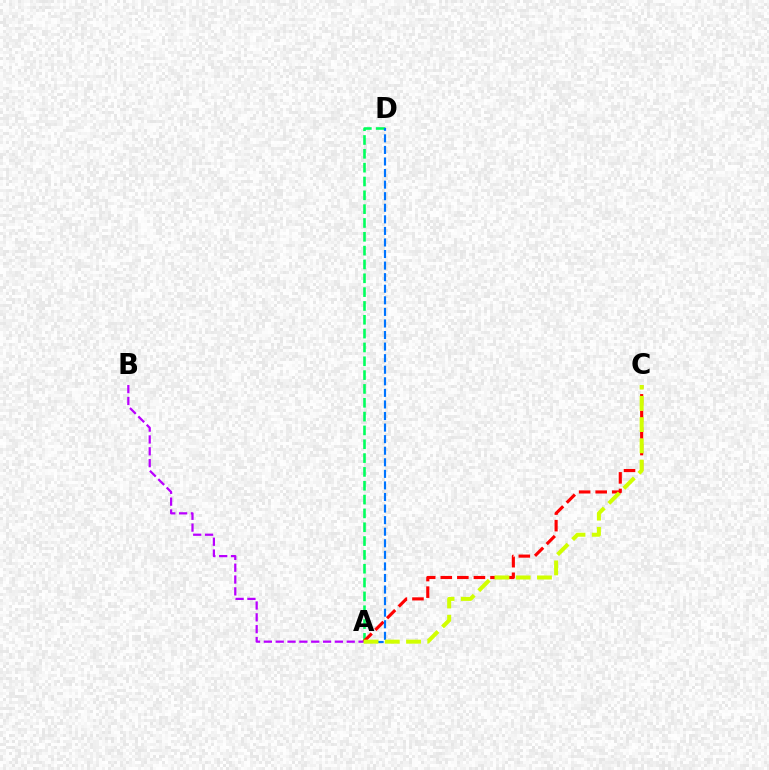{('A', 'D'): [{'color': '#00ff5c', 'line_style': 'dashed', 'thickness': 1.88}, {'color': '#0074ff', 'line_style': 'dashed', 'thickness': 1.57}], ('A', 'C'): [{'color': '#ff0000', 'line_style': 'dashed', 'thickness': 2.25}, {'color': '#d1ff00', 'line_style': 'dashed', 'thickness': 2.89}], ('A', 'B'): [{'color': '#b900ff', 'line_style': 'dashed', 'thickness': 1.61}]}